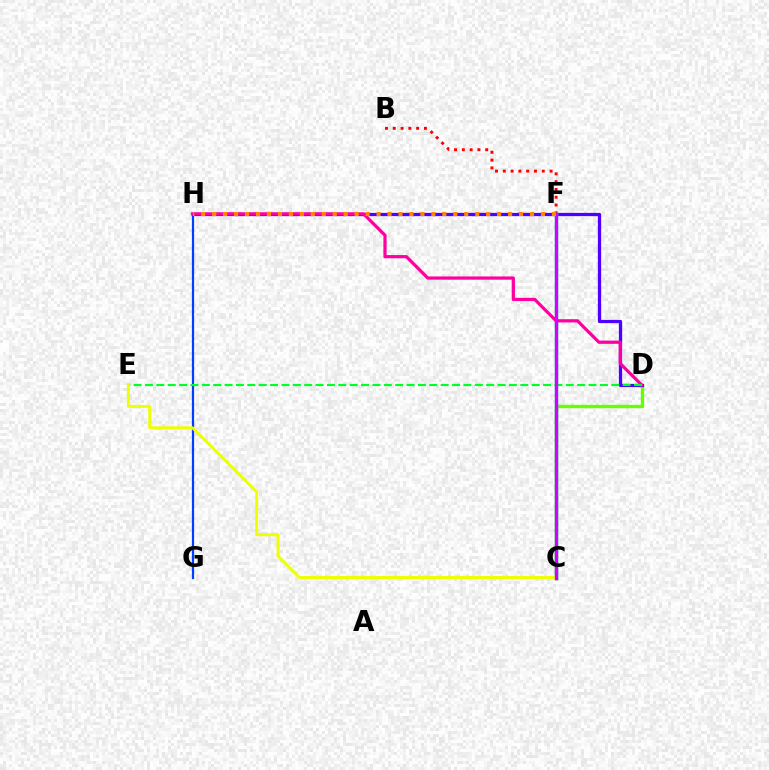{('B', 'F'): [{'color': '#ff0000', 'line_style': 'dotted', 'thickness': 2.12}], ('C', 'D'): [{'color': '#66ff00', 'line_style': 'solid', 'thickness': 2.42}], ('D', 'H'): [{'color': '#4f00ff', 'line_style': 'solid', 'thickness': 2.35}, {'color': '#ff00a0', 'line_style': 'solid', 'thickness': 2.32}], ('C', 'F'): [{'color': '#00c7ff', 'line_style': 'dotted', 'thickness': 2.01}, {'color': '#00ffaf', 'line_style': 'solid', 'thickness': 2.46}, {'color': '#d600ff', 'line_style': 'solid', 'thickness': 2.4}], ('G', 'H'): [{'color': '#003fff', 'line_style': 'solid', 'thickness': 1.6}], ('D', 'E'): [{'color': '#00ff27', 'line_style': 'dashed', 'thickness': 1.55}], ('C', 'E'): [{'color': '#eeff00', 'line_style': 'solid', 'thickness': 2.12}], ('F', 'H'): [{'color': '#ff8800', 'line_style': 'dotted', 'thickness': 2.98}]}